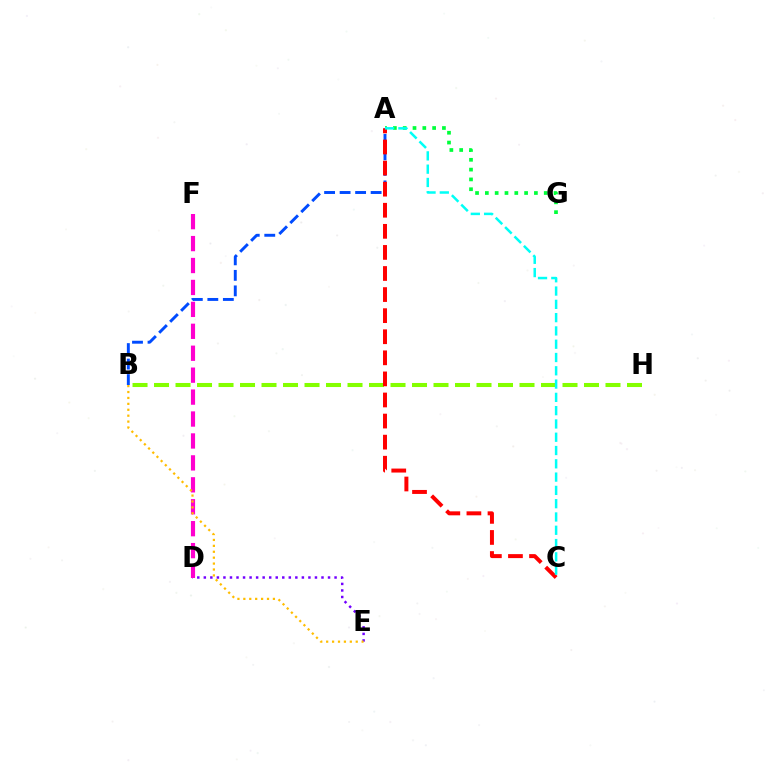{('A', 'G'): [{'color': '#00ff39', 'line_style': 'dotted', 'thickness': 2.67}], ('D', 'E'): [{'color': '#7200ff', 'line_style': 'dotted', 'thickness': 1.78}], ('D', 'F'): [{'color': '#ff00cf', 'line_style': 'dashed', 'thickness': 2.98}], ('B', 'E'): [{'color': '#ffbd00', 'line_style': 'dotted', 'thickness': 1.61}], ('B', 'H'): [{'color': '#84ff00', 'line_style': 'dashed', 'thickness': 2.92}], ('A', 'B'): [{'color': '#004bff', 'line_style': 'dashed', 'thickness': 2.11}], ('A', 'C'): [{'color': '#ff0000', 'line_style': 'dashed', 'thickness': 2.86}, {'color': '#00fff6', 'line_style': 'dashed', 'thickness': 1.81}]}